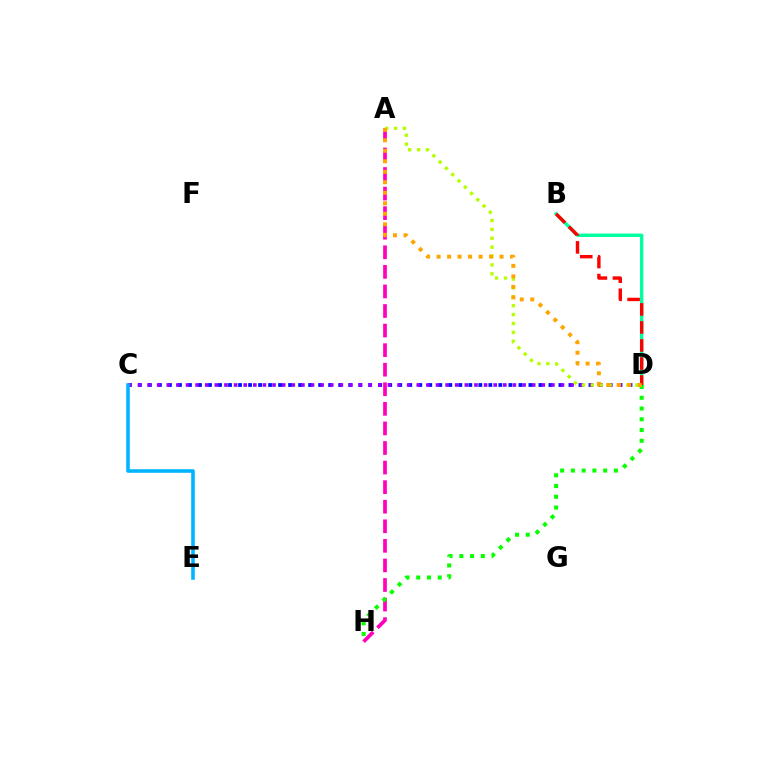{('C', 'D'): [{'color': '#0010ff', 'line_style': 'dotted', 'thickness': 2.72}, {'color': '#9b00ff', 'line_style': 'dotted', 'thickness': 2.61}], ('A', 'H'): [{'color': '#ff00bd', 'line_style': 'dashed', 'thickness': 2.66}], ('B', 'D'): [{'color': '#00ff9d', 'line_style': 'solid', 'thickness': 2.42}, {'color': '#ff0000', 'line_style': 'dashed', 'thickness': 2.45}], ('A', 'D'): [{'color': '#b3ff00', 'line_style': 'dotted', 'thickness': 2.41}, {'color': '#ffa500', 'line_style': 'dotted', 'thickness': 2.85}], ('D', 'H'): [{'color': '#08ff00', 'line_style': 'dotted', 'thickness': 2.92}], ('C', 'E'): [{'color': '#00b5ff', 'line_style': 'solid', 'thickness': 2.57}]}